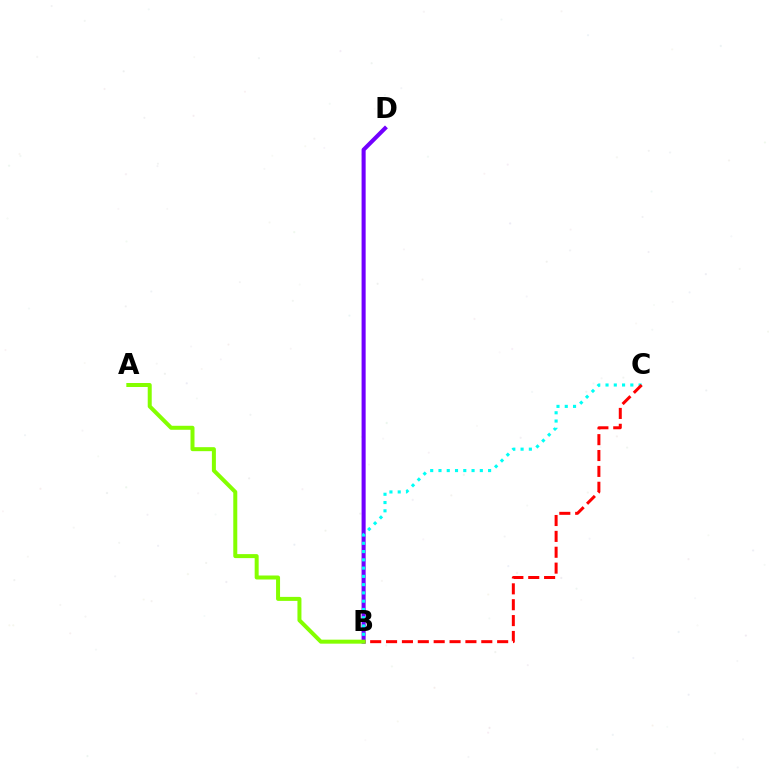{('B', 'D'): [{'color': '#7200ff', 'line_style': 'solid', 'thickness': 2.93}], ('B', 'C'): [{'color': '#00fff6', 'line_style': 'dotted', 'thickness': 2.25}, {'color': '#ff0000', 'line_style': 'dashed', 'thickness': 2.16}], ('A', 'B'): [{'color': '#84ff00', 'line_style': 'solid', 'thickness': 2.88}]}